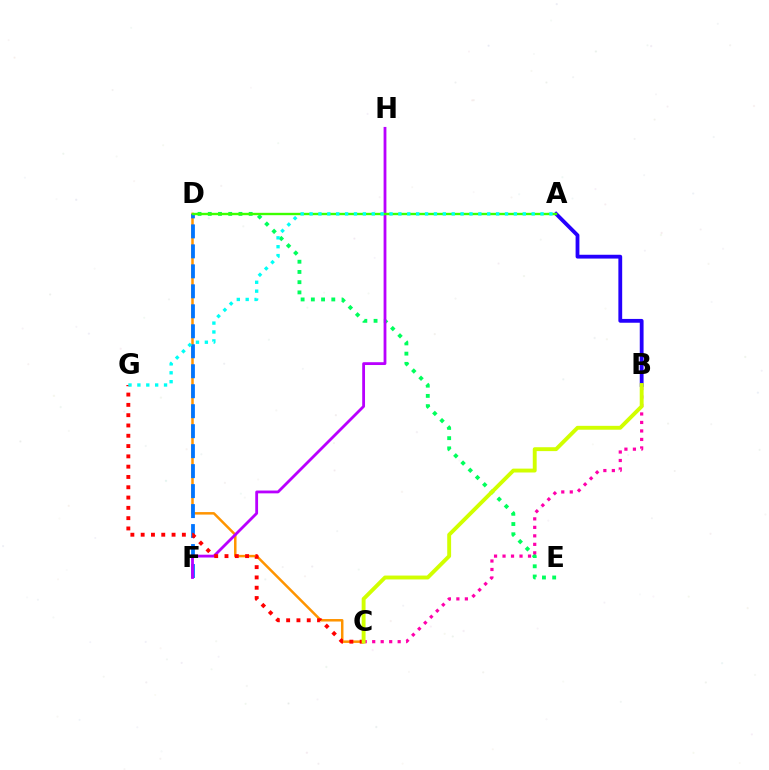{('C', 'D'): [{'color': '#ff9400', 'line_style': 'solid', 'thickness': 1.8}], ('D', 'F'): [{'color': '#0074ff', 'line_style': 'dashed', 'thickness': 2.71}], ('D', 'E'): [{'color': '#00ff5c', 'line_style': 'dotted', 'thickness': 2.78}], ('A', 'B'): [{'color': '#2500ff', 'line_style': 'solid', 'thickness': 2.74}], ('B', 'C'): [{'color': '#ff00ac', 'line_style': 'dotted', 'thickness': 2.31}, {'color': '#d1ff00', 'line_style': 'solid', 'thickness': 2.8}], ('F', 'H'): [{'color': '#b900ff', 'line_style': 'solid', 'thickness': 2.02}], ('C', 'G'): [{'color': '#ff0000', 'line_style': 'dotted', 'thickness': 2.8}], ('A', 'D'): [{'color': '#3dff00', 'line_style': 'solid', 'thickness': 1.71}], ('A', 'G'): [{'color': '#00fff6', 'line_style': 'dotted', 'thickness': 2.41}]}